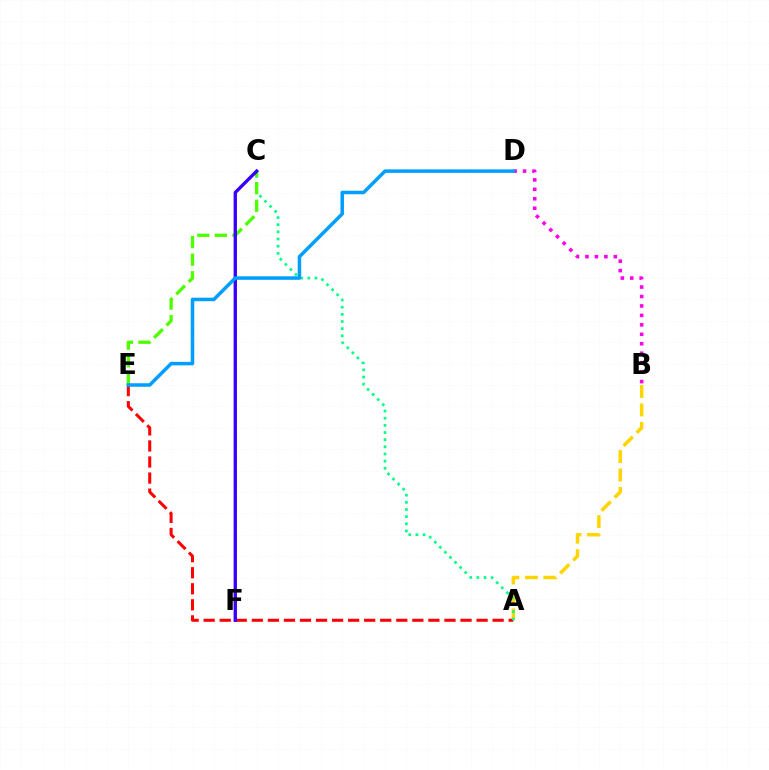{('A', 'B'): [{'color': '#ffd500', 'line_style': 'dashed', 'thickness': 2.51}], ('A', 'E'): [{'color': '#ff0000', 'line_style': 'dashed', 'thickness': 2.18}], ('B', 'D'): [{'color': '#ff00ed', 'line_style': 'dotted', 'thickness': 2.57}], ('A', 'C'): [{'color': '#00ff86', 'line_style': 'dotted', 'thickness': 1.94}], ('C', 'E'): [{'color': '#4fff00', 'line_style': 'dashed', 'thickness': 2.39}], ('C', 'F'): [{'color': '#3700ff', 'line_style': 'solid', 'thickness': 2.41}], ('D', 'E'): [{'color': '#009eff', 'line_style': 'solid', 'thickness': 2.52}]}